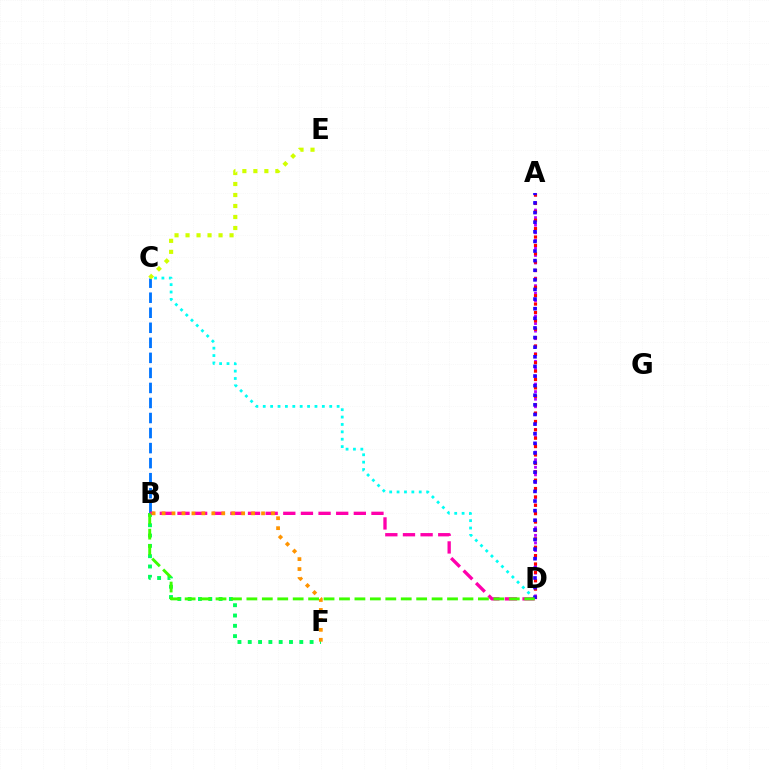{('B', 'C'): [{'color': '#0074ff', 'line_style': 'dashed', 'thickness': 2.04}], ('B', 'F'): [{'color': '#00ff5c', 'line_style': 'dotted', 'thickness': 2.8}, {'color': '#ff9400', 'line_style': 'dotted', 'thickness': 2.7}], ('C', 'D'): [{'color': '#00fff6', 'line_style': 'dotted', 'thickness': 2.01}], ('A', 'D'): [{'color': '#b900ff', 'line_style': 'dotted', 'thickness': 2.06}, {'color': '#ff0000', 'line_style': 'dotted', 'thickness': 2.28}, {'color': '#2500ff', 'line_style': 'dotted', 'thickness': 2.61}], ('B', 'D'): [{'color': '#ff00ac', 'line_style': 'dashed', 'thickness': 2.4}, {'color': '#3dff00', 'line_style': 'dashed', 'thickness': 2.1}], ('C', 'E'): [{'color': '#d1ff00', 'line_style': 'dotted', 'thickness': 2.99}]}